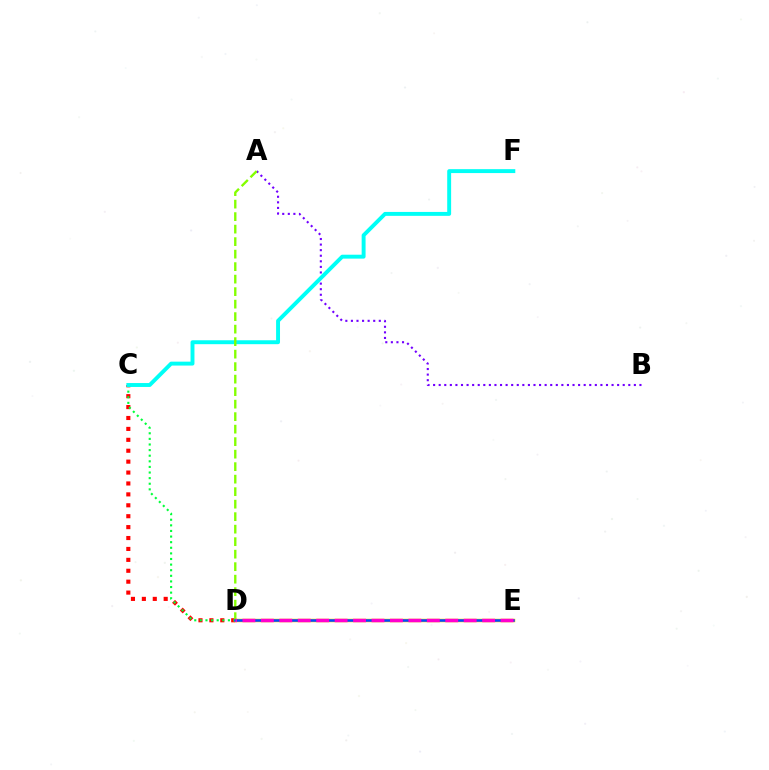{('A', 'B'): [{'color': '#7200ff', 'line_style': 'dotted', 'thickness': 1.52}], ('C', 'D'): [{'color': '#ff0000', 'line_style': 'dotted', 'thickness': 2.96}, {'color': '#00ff39', 'line_style': 'dotted', 'thickness': 1.52}], ('D', 'E'): [{'color': '#ffbd00', 'line_style': 'solid', 'thickness': 2.5}, {'color': '#004bff', 'line_style': 'solid', 'thickness': 1.83}, {'color': '#ff00cf', 'line_style': 'dashed', 'thickness': 2.51}], ('C', 'F'): [{'color': '#00fff6', 'line_style': 'solid', 'thickness': 2.82}], ('A', 'D'): [{'color': '#84ff00', 'line_style': 'dashed', 'thickness': 1.7}]}